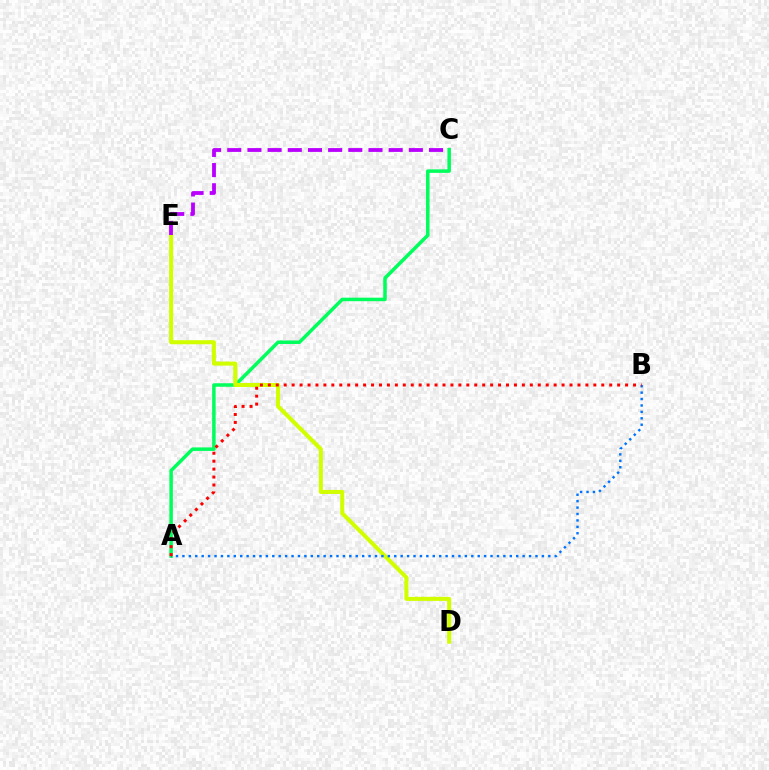{('A', 'C'): [{'color': '#00ff5c', 'line_style': 'solid', 'thickness': 2.53}], ('D', 'E'): [{'color': '#d1ff00', 'line_style': 'solid', 'thickness': 2.91}], ('A', 'B'): [{'color': '#0074ff', 'line_style': 'dotted', 'thickness': 1.74}, {'color': '#ff0000', 'line_style': 'dotted', 'thickness': 2.16}], ('C', 'E'): [{'color': '#b900ff', 'line_style': 'dashed', 'thickness': 2.74}]}